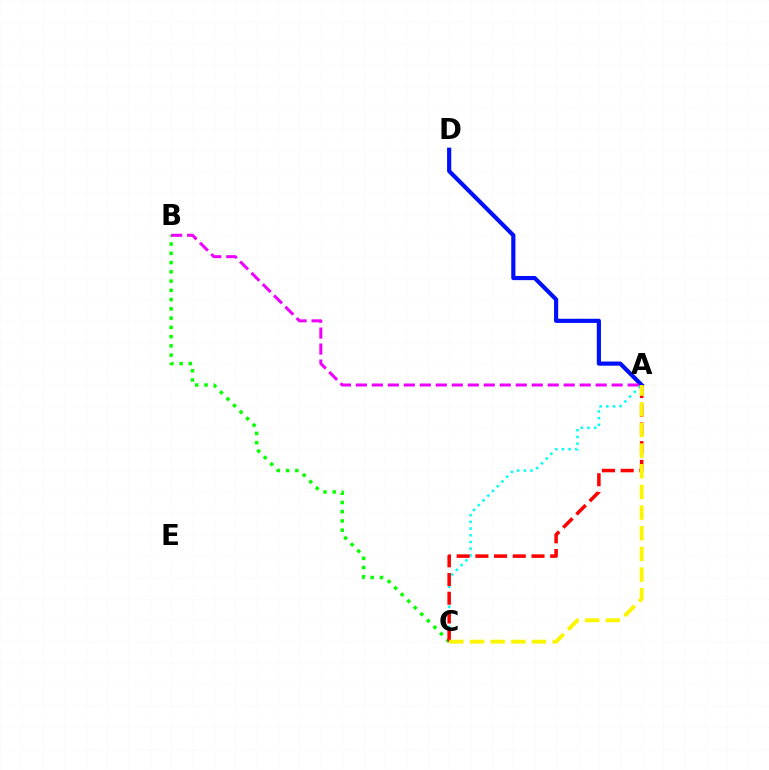{('B', 'C'): [{'color': '#08ff00', 'line_style': 'dotted', 'thickness': 2.51}], ('A', 'C'): [{'color': '#00fff6', 'line_style': 'dotted', 'thickness': 1.82}, {'color': '#ff0000', 'line_style': 'dashed', 'thickness': 2.54}, {'color': '#fcf500', 'line_style': 'dashed', 'thickness': 2.81}], ('A', 'D'): [{'color': '#0010ff', 'line_style': 'solid', 'thickness': 3.0}], ('A', 'B'): [{'color': '#ee00ff', 'line_style': 'dashed', 'thickness': 2.17}]}